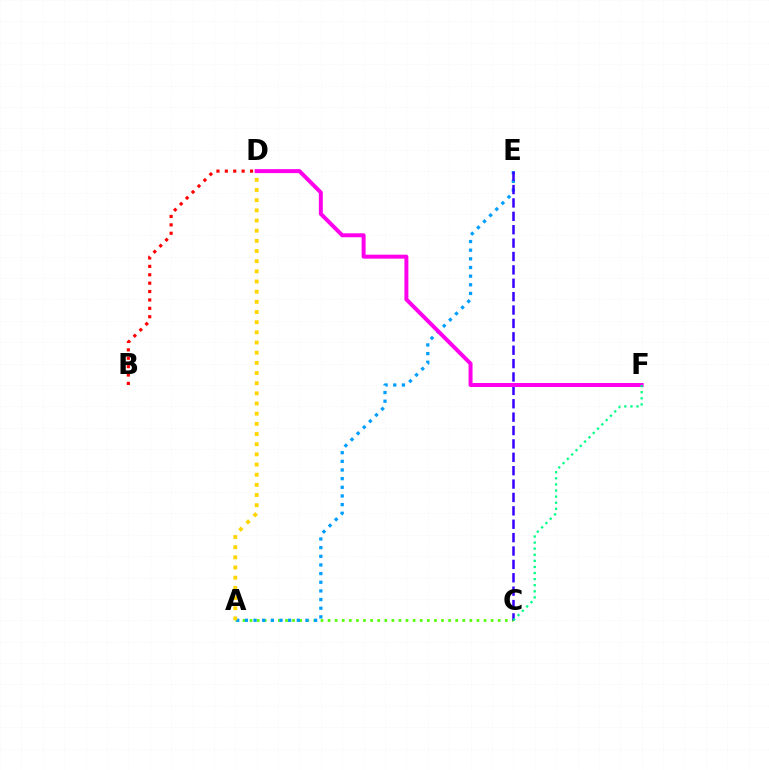{('A', 'C'): [{'color': '#4fff00', 'line_style': 'dotted', 'thickness': 1.93}], ('A', 'E'): [{'color': '#009eff', 'line_style': 'dotted', 'thickness': 2.35}], ('C', 'E'): [{'color': '#3700ff', 'line_style': 'dashed', 'thickness': 1.82}], ('B', 'D'): [{'color': '#ff0000', 'line_style': 'dotted', 'thickness': 2.28}], ('A', 'D'): [{'color': '#ffd500', 'line_style': 'dotted', 'thickness': 2.76}], ('D', 'F'): [{'color': '#ff00ed', 'line_style': 'solid', 'thickness': 2.86}], ('C', 'F'): [{'color': '#00ff86', 'line_style': 'dotted', 'thickness': 1.66}]}